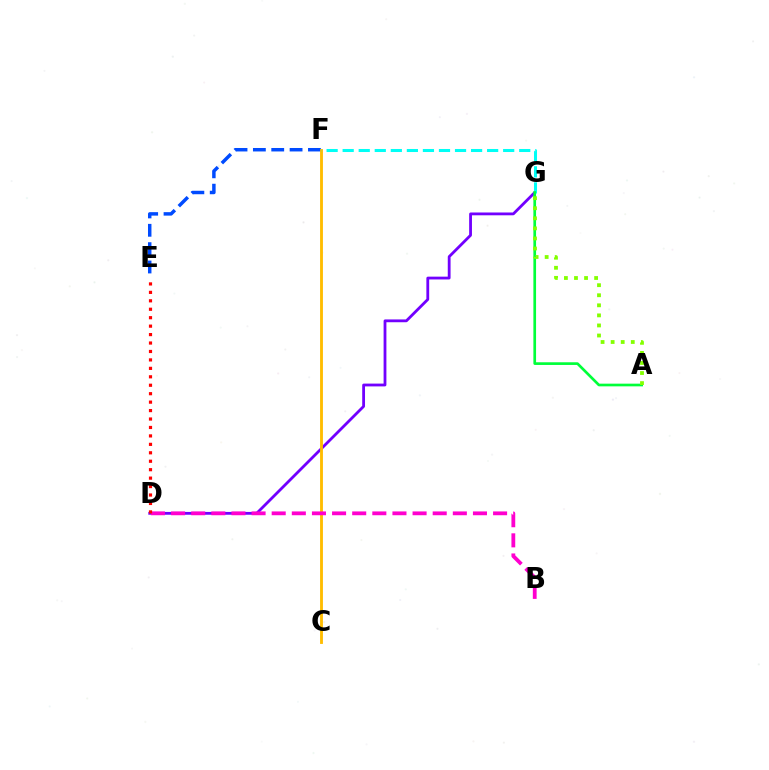{('D', 'G'): [{'color': '#7200ff', 'line_style': 'solid', 'thickness': 2.02}], ('E', 'F'): [{'color': '#004bff', 'line_style': 'dashed', 'thickness': 2.49}], ('C', 'F'): [{'color': '#ffbd00', 'line_style': 'solid', 'thickness': 2.05}], ('F', 'G'): [{'color': '#00fff6', 'line_style': 'dashed', 'thickness': 2.18}], ('B', 'D'): [{'color': '#ff00cf', 'line_style': 'dashed', 'thickness': 2.73}], ('D', 'E'): [{'color': '#ff0000', 'line_style': 'dotted', 'thickness': 2.29}], ('A', 'G'): [{'color': '#00ff39', 'line_style': 'solid', 'thickness': 1.93}, {'color': '#84ff00', 'line_style': 'dotted', 'thickness': 2.73}]}